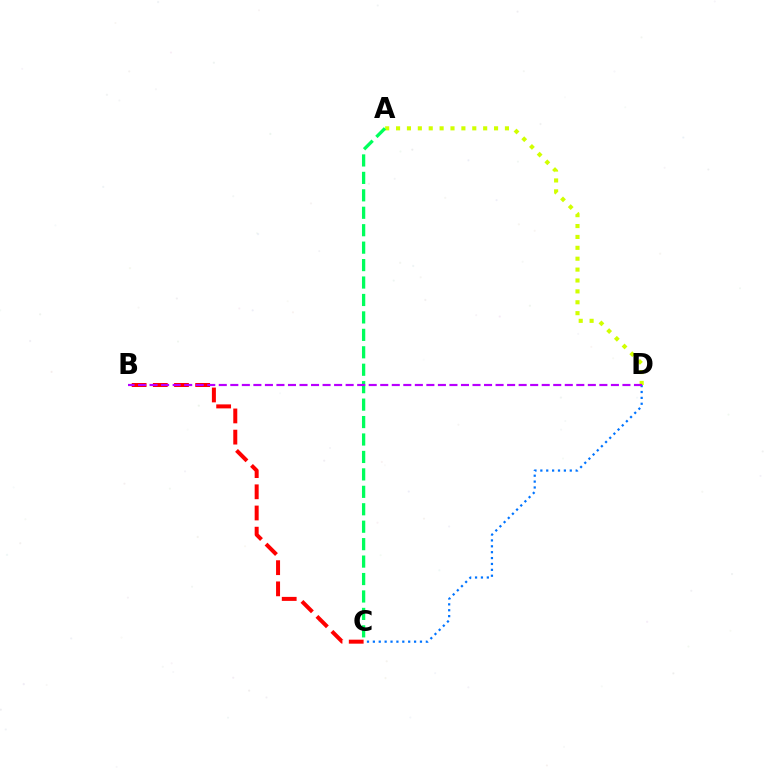{('C', 'D'): [{'color': '#0074ff', 'line_style': 'dotted', 'thickness': 1.6}], ('A', 'D'): [{'color': '#d1ff00', 'line_style': 'dotted', 'thickness': 2.96}], ('B', 'C'): [{'color': '#ff0000', 'line_style': 'dashed', 'thickness': 2.88}], ('A', 'C'): [{'color': '#00ff5c', 'line_style': 'dashed', 'thickness': 2.37}], ('B', 'D'): [{'color': '#b900ff', 'line_style': 'dashed', 'thickness': 1.57}]}